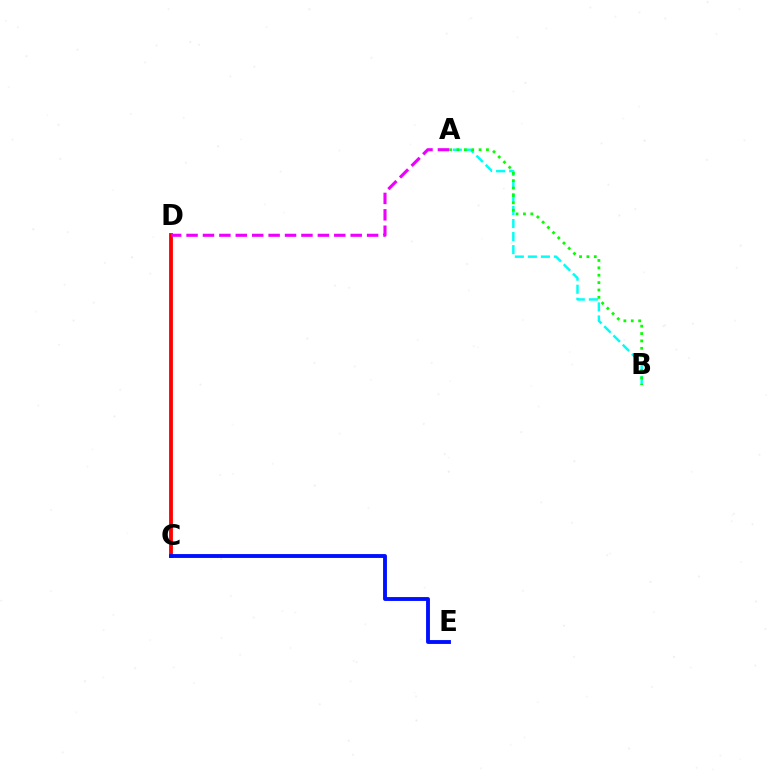{('C', 'D'): [{'color': '#fcf500', 'line_style': 'solid', 'thickness': 1.75}, {'color': '#ff0000', 'line_style': 'solid', 'thickness': 2.74}], ('A', 'B'): [{'color': '#00fff6', 'line_style': 'dashed', 'thickness': 1.77}, {'color': '#08ff00', 'line_style': 'dotted', 'thickness': 2.01}], ('C', 'E'): [{'color': '#0010ff', 'line_style': 'solid', 'thickness': 2.79}], ('A', 'D'): [{'color': '#ee00ff', 'line_style': 'dashed', 'thickness': 2.23}]}